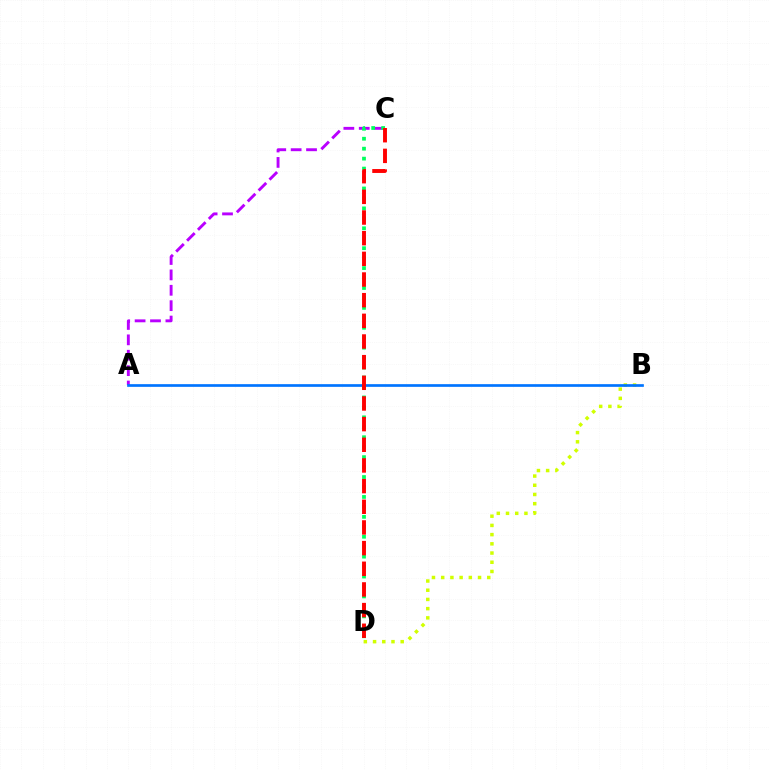{('A', 'C'): [{'color': '#b900ff', 'line_style': 'dashed', 'thickness': 2.09}], ('C', 'D'): [{'color': '#00ff5c', 'line_style': 'dotted', 'thickness': 2.7}, {'color': '#ff0000', 'line_style': 'dashed', 'thickness': 2.81}], ('B', 'D'): [{'color': '#d1ff00', 'line_style': 'dotted', 'thickness': 2.5}], ('A', 'B'): [{'color': '#0074ff', 'line_style': 'solid', 'thickness': 1.94}]}